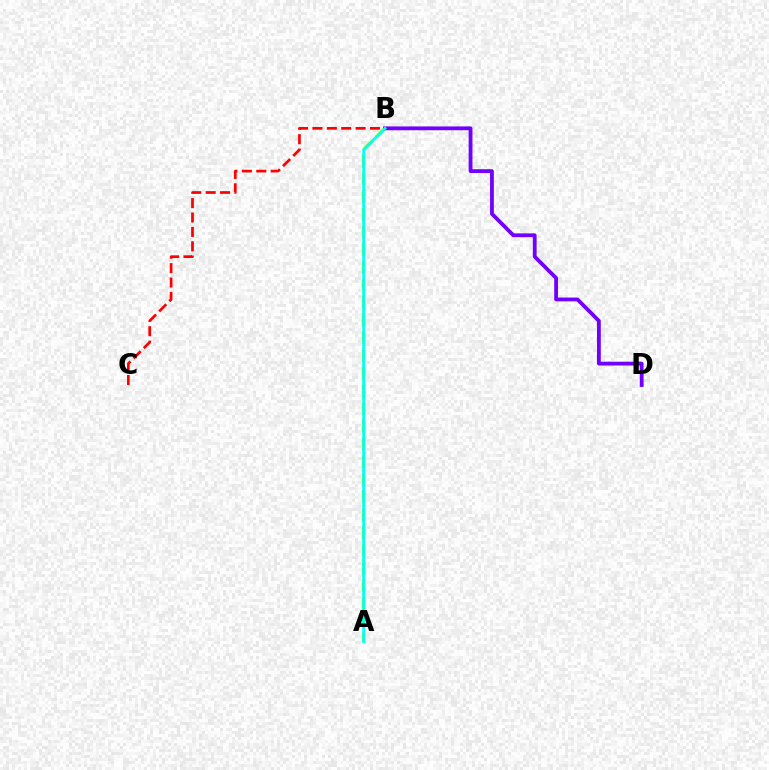{('B', 'C'): [{'color': '#ff0000', 'line_style': 'dashed', 'thickness': 1.96}], ('A', 'B'): [{'color': '#84ff00', 'line_style': 'dashed', 'thickness': 2.4}, {'color': '#00fff6', 'line_style': 'solid', 'thickness': 1.95}], ('B', 'D'): [{'color': '#7200ff', 'line_style': 'solid', 'thickness': 2.75}]}